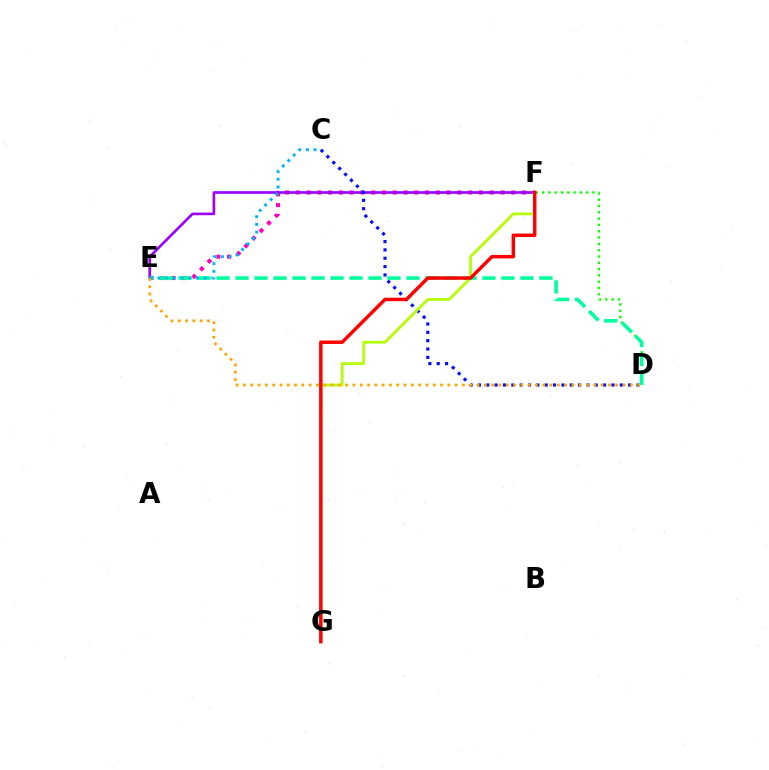{('E', 'F'): [{'color': '#ff00bd', 'line_style': 'dotted', 'thickness': 2.93}, {'color': '#9b00ff', 'line_style': 'solid', 'thickness': 1.91}], ('D', 'F'): [{'color': '#08ff00', 'line_style': 'dotted', 'thickness': 1.71}], ('C', 'D'): [{'color': '#0010ff', 'line_style': 'dotted', 'thickness': 2.27}], ('D', 'E'): [{'color': '#00ff9d', 'line_style': 'dashed', 'thickness': 2.58}, {'color': '#ffa500', 'line_style': 'dotted', 'thickness': 1.98}], ('F', 'G'): [{'color': '#b3ff00', 'line_style': 'solid', 'thickness': 1.94}, {'color': '#ff0000', 'line_style': 'solid', 'thickness': 2.49}], ('C', 'E'): [{'color': '#00b5ff', 'line_style': 'dotted', 'thickness': 2.1}]}